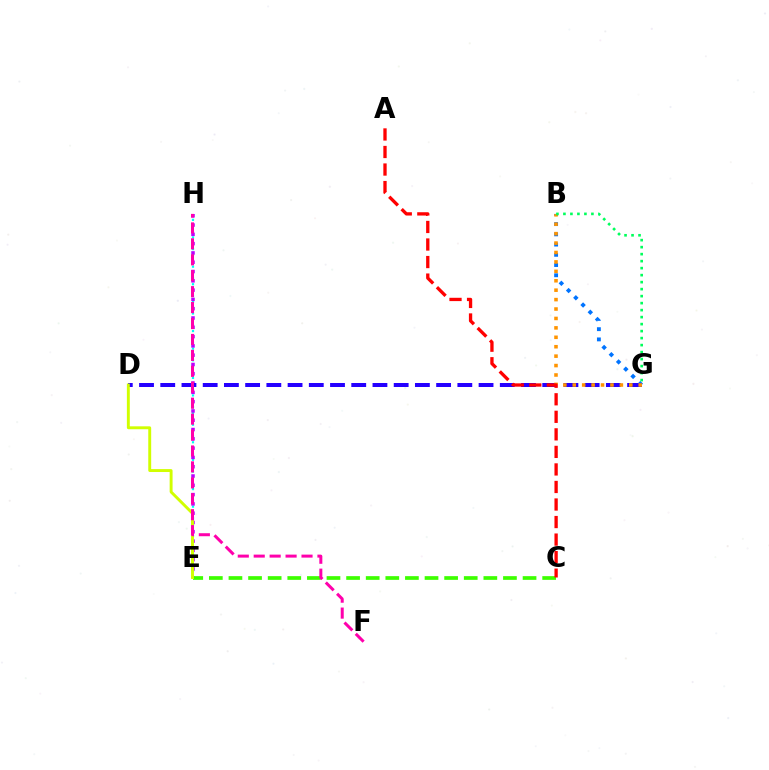{('B', 'G'): [{'color': '#0074ff', 'line_style': 'dotted', 'thickness': 2.78}, {'color': '#ff9400', 'line_style': 'dotted', 'thickness': 2.56}, {'color': '#00ff5c', 'line_style': 'dotted', 'thickness': 1.9}], ('E', 'H'): [{'color': '#00fff6', 'line_style': 'dotted', 'thickness': 1.59}, {'color': '#b900ff', 'line_style': 'dotted', 'thickness': 2.53}], ('D', 'G'): [{'color': '#2500ff', 'line_style': 'dashed', 'thickness': 2.88}], ('C', 'E'): [{'color': '#3dff00', 'line_style': 'dashed', 'thickness': 2.66}], ('D', 'E'): [{'color': '#d1ff00', 'line_style': 'solid', 'thickness': 2.1}], ('A', 'C'): [{'color': '#ff0000', 'line_style': 'dashed', 'thickness': 2.38}], ('F', 'H'): [{'color': '#ff00ac', 'line_style': 'dashed', 'thickness': 2.16}]}